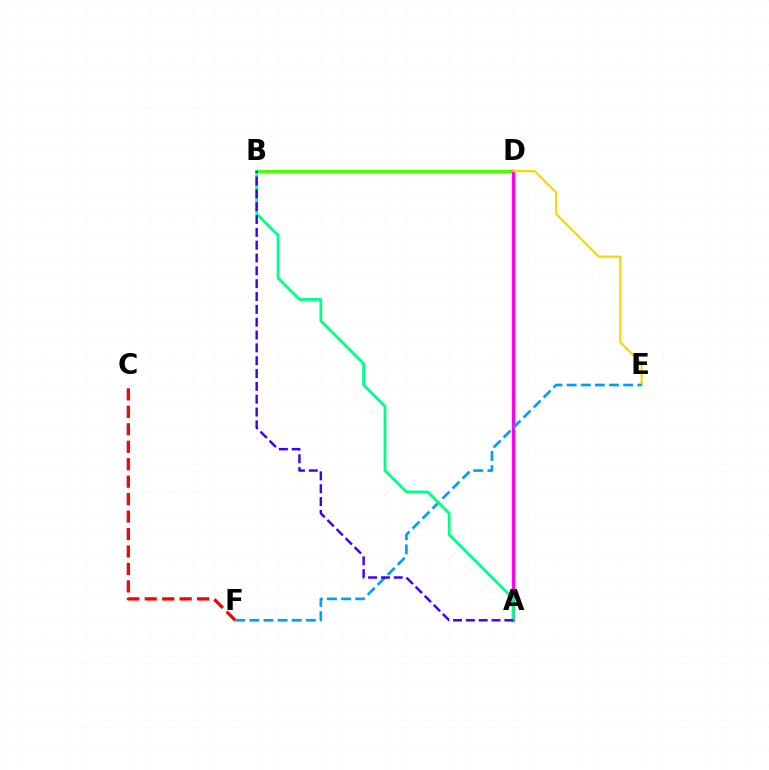{('B', 'D'): [{'color': '#4fff00', 'line_style': 'solid', 'thickness': 2.46}], ('A', 'D'): [{'color': '#ff00ed', 'line_style': 'solid', 'thickness': 2.45}], ('C', 'F'): [{'color': '#ff0000', 'line_style': 'dashed', 'thickness': 2.37}], ('D', 'E'): [{'color': '#ffd500', 'line_style': 'solid', 'thickness': 1.57}], ('E', 'F'): [{'color': '#009eff', 'line_style': 'dashed', 'thickness': 1.92}], ('A', 'B'): [{'color': '#00ff86', 'line_style': 'solid', 'thickness': 2.02}, {'color': '#3700ff', 'line_style': 'dashed', 'thickness': 1.74}]}